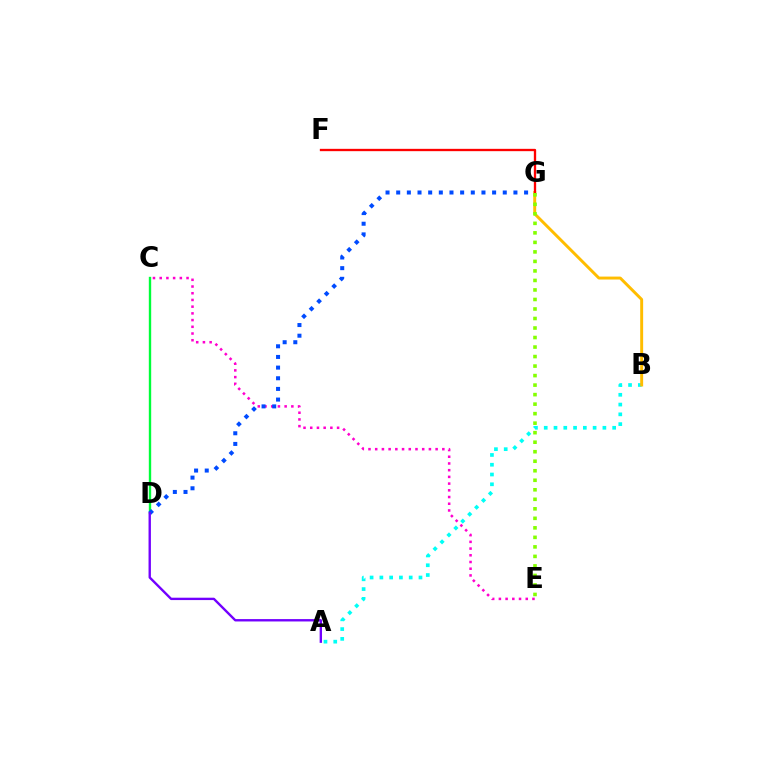{('A', 'B'): [{'color': '#00fff6', 'line_style': 'dotted', 'thickness': 2.66}], ('C', 'D'): [{'color': '#00ff39', 'line_style': 'solid', 'thickness': 1.71}], ('C', 'E'): [{'color': '#ff00cf', 'line_style': 'dotted', 'thickness': 1.82}], ('D', 'G'): [{'color': '#004bff', 'line_style': 'dotted', 'thickness': 2.9}], ('A', 'D'): [{'color': '#7200ff', 'line_style': 'solid', 'thickness': 1.71}], ('B', 'G'): [{'color': '#ffbd00', 'line_style': 'solid', 'thickness': 2.12}], ('F', 'G'): [{'color': '#ff0000', 'line_style': 'solid', 'thickness': 1.67}], ('E', 'G'): [{'color': '#84ff00', 'line_style': 'dotted', 'thickness': 2.59}]}